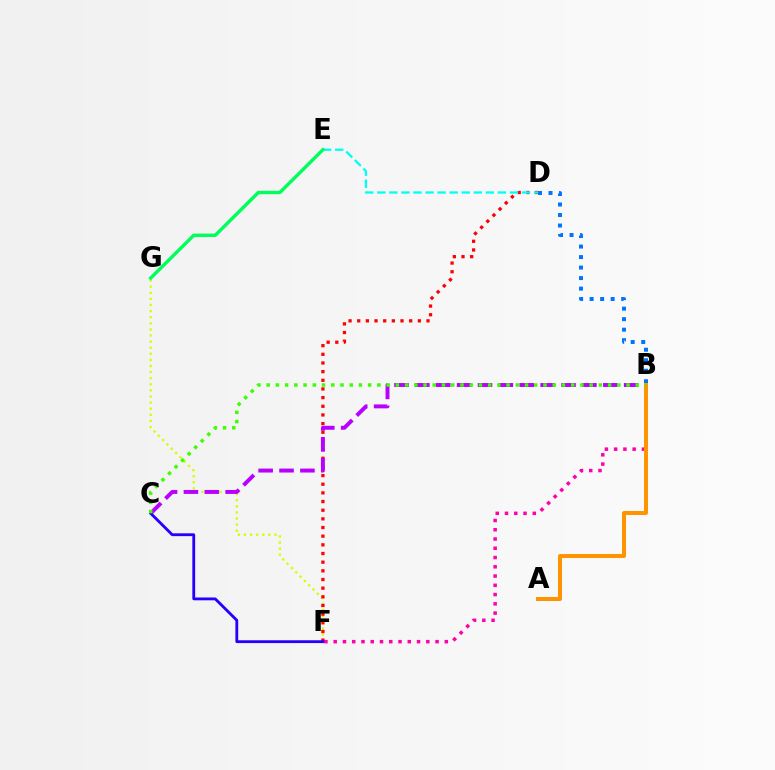{('F', 'G'): [{'color': '#d1ff00', 'line_style': 'dotted', 'thickness': 1.66}], ('D', 'F'): [{'color': '#ff0000', 'line_style': 'dotted', 'thickness': 2.35}], ('B', 'C'): [{'color': '#b900ff', 'line_style': 'dashed', 'thickness': 2.84}, {'color': '#3dff00', 'line_style': 'dotted', 'thickness': 2.51}], ('B', 'F'): [{'color': '#ff00ac', 'line_style': 'dotted', 'thickness': 2.52}], ('B', 'D'): [{'color': '#0074ff', 'line_style': 'dotted', 'thickness': 2.86}], ('A', 'B'): [{'color': '#ff9400', 'line_style': 'solid', 'thickness': 2.87}], ('D', 'E'): [{'color': '#00fff6', 'line_style': 'dashed', 'thickness': 1.64}], ('C', 'F'): [{'color': '#2500ff', 'line_style': 'solid', 'thickness': 2.03}], ('E', 'G'): [{'color': '#00ff5c', 'line_style': 'solid', 'thickness': 2.45}]}